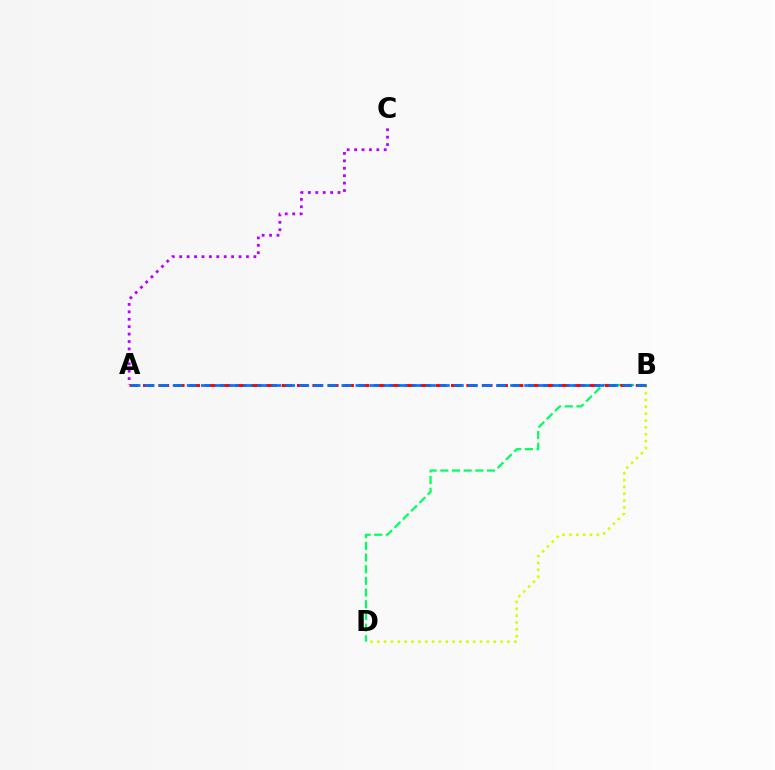{('B', 'D'): [{'color': '#00ff5c', 'line_style': 'dashed', 'thickness': 1.59}, {'color': '#d1ff00', 'line_style': 'dotted', 'thickness': 1.86}], ('A', 'C'): [{'color': '#b900ff', 'line_style': 'dotted', 'thickness': 2.01}], ('A', 'B'): [{'color': '#ff0000', 'line_style': 'dashed', 'thickness': 2.09}, {'color': '#0074ff', 'line_style': 'dashed', 'thickness': 1.91}]}